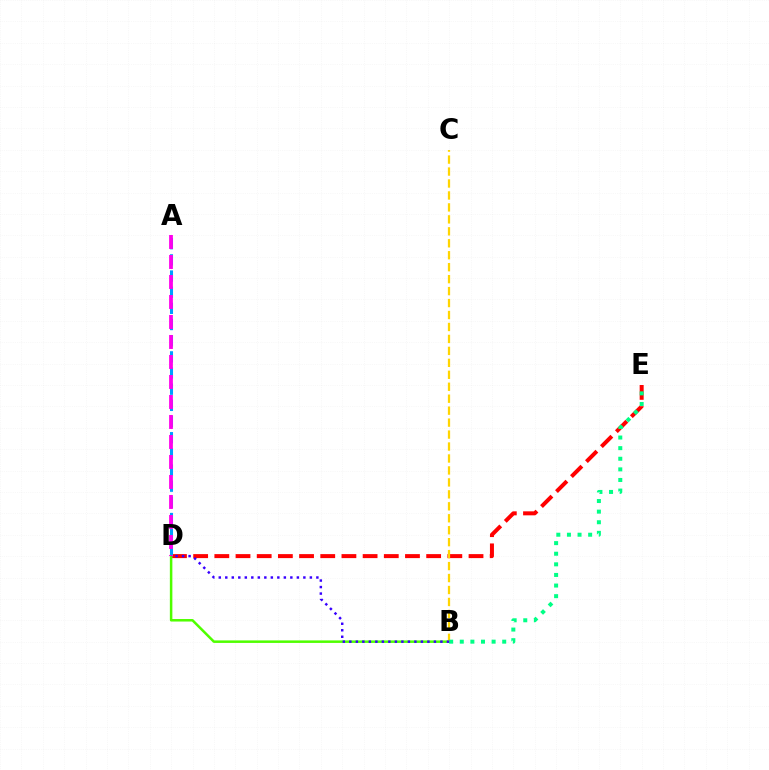{('D', 'E'): [{'color': '#ff0000', 'line_style': 'dashed', 'thickness': 2.88}], ('A', 'D'): [{'color': '#009eff', 'line_style': 'dashed', 'thickness': 2.2}, {'color': '#ff00ed', 'line_style': 'dashed', 'thickness': 2.72}], ('B', 'D'): [{'color': '#4fff00', 'line_style': 'solid', 'thickness': 1.81}, {'color': '#3700ff', 'line_style': 'dotted', 'thickness': 1.77}], ('B', 'C'): [{'color': '#ffd500', 'line_style': 'dashed', 'thickness': 1.62}], ('B', 'E'): [{'color': '#00ff86', 'line_style': 'dotted', 'thickness': 2.88}]}